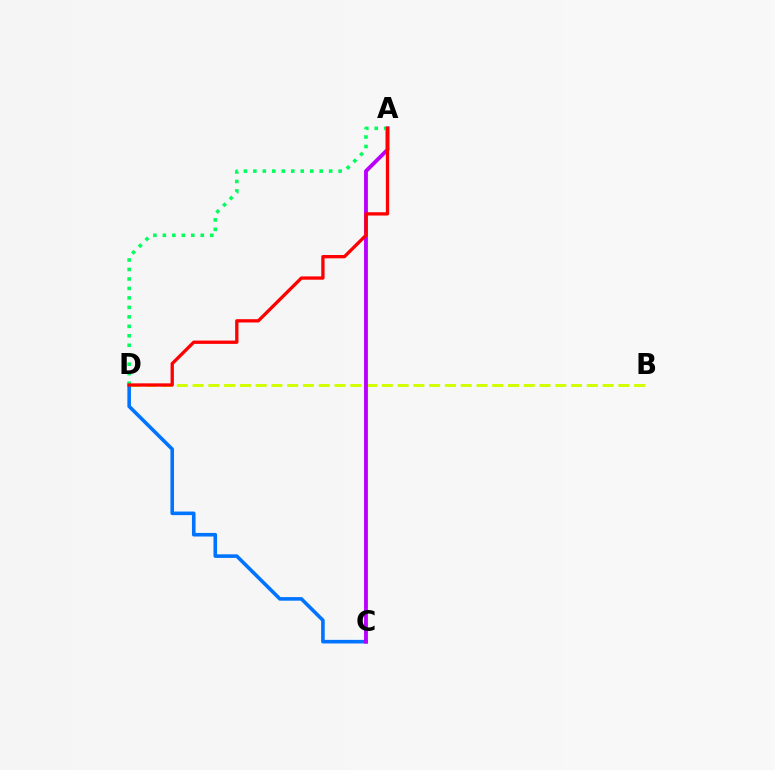{('B', 'D'): [{'color': '#d1ff00', 'line_style': 'dashed', 'thickness': 2.14}], ('C', 'D'): [{'color': '#0074ff', 'line_style': 'solid', 'thickness': 2.59}], ('A', 'C'): [{'color': '#b900ff', 'line_style': 'solid', 'thickness': 2.78}], ('A', 'D'): [{'color': '#00ff5c', 'line_style': 'dotted', 'thickness': 2.57}, {'color': '#ff0000', 'line_style': 'solid', 'thickness': 2.38}]}